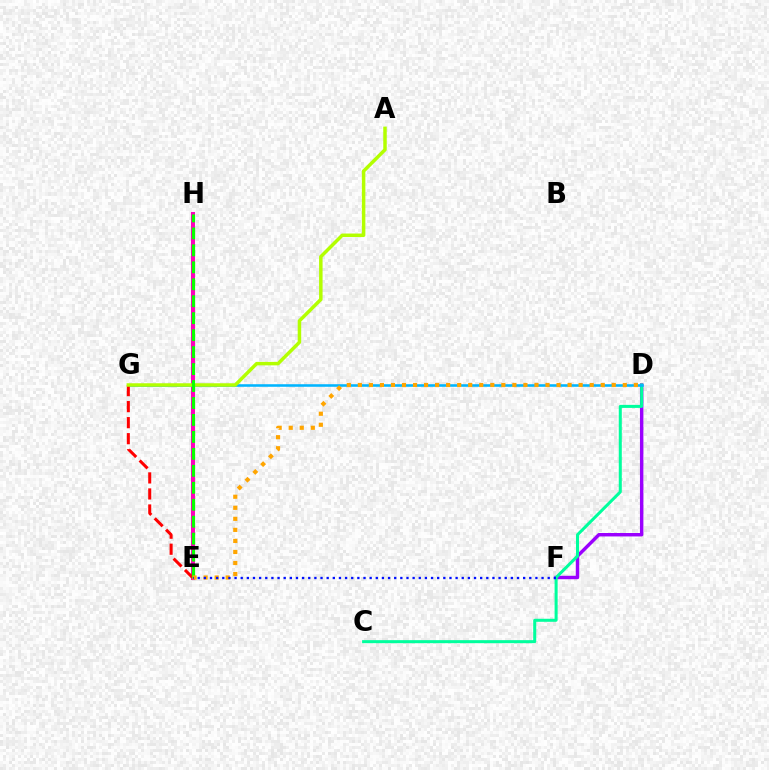{('D', 'F'): [{'color': '#9b00ff', 'line_style': 'solid', 'thickness': 2.47}], ('C', 'D'): [{'color': '#00ff9d', 'line_style': 'solid', 'thickness': 2.18}], ('E', 'H'): [{'color': '#ff00bd', 'line_style': 'solid', 'thickness': 2.91}, {'color': '#08ff00', 'line_style': 'dashed', 'thickness': 2.3}], ('D', 'G'): [{'color': '#00b5ff', 'line_style': 'solid', 'thickness': 1.85}], ('E', 'G'): [{'color': '#ff0000', 'line_style': 'dashed', 'thickness': 2.18}], ('A', 'G'): [{'color': '#b3ff00', 'line_style': 'solid', 'thickness': 2.51}], ('D', 'E'): [{'color': '#ffa500', 'line_style': 'dotted', 'thickness': 3.0}], ('E', 'F'): [{'color': '#0010ff', 'line_style': 'dotted', 'thickness': 1.67}]}